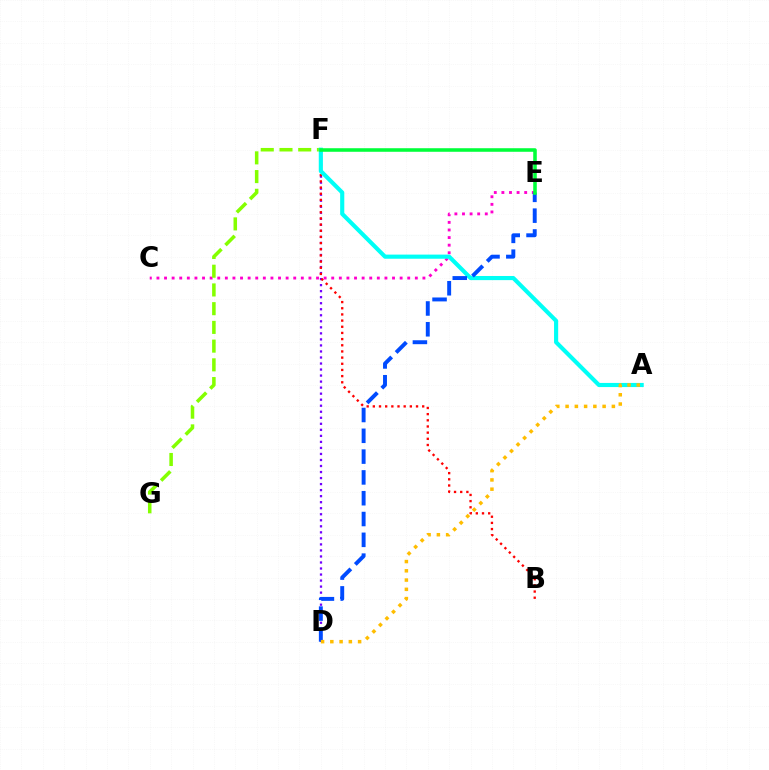{('D', 'F'): [{'color': '#7200ff', 'line_style': 'dotted', 'thickness': 1.64}], ('B', 'F'): [{'color': '#ff0000', 'line_style': 'dotted', 'thickness': 1.68}], ('C', 'E'): [{'color': '#ff00cf', 'line_style': 'dotted', 'thickness': 2.06}], ('F', 'G'): [{'color': '#84ff00', 'line_style': 'dashed', 'thickness': 2.54}], ('A', 'F'): [{'color': '#00fff6', 'line_style': 'solid', 'thickness': 2.98}], ('D', 'E'): [{'color': '#004bff', 'line_style': 'dashed', 'thickness': 2.83}], ('A', 'D'): [{'color': '#ffbd00', 'line_style': 'dotted', 'thickness': 2.52}], ('E', 'F'): [{'color': '#00ff39', 'line_style': 'solid', 'thickness': 2.56}]}